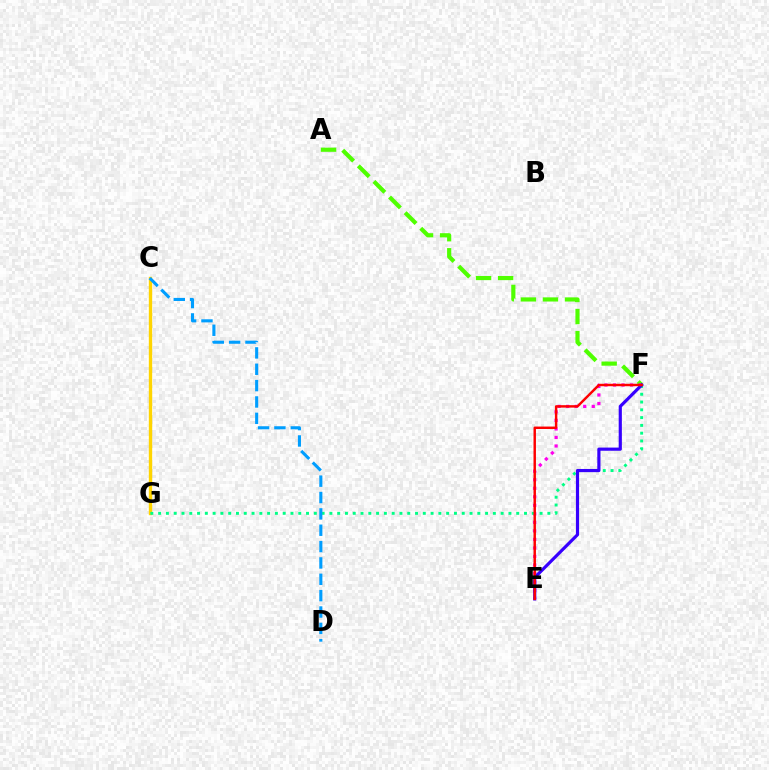{('A', 'F'): [{'color': '#4fff00', 'line_style': 'dashed', 'thickness': 3.0}], ('E', 'F'): [{'color': '#ff00ed', 'line_style': 'dotted', 'thickness': 2.32}, {'color': '#3700ff', 'line_style': 'solid', 'thickness': 2.28}, {'color': '#ff0000', 'line_style': 'solid', 'thickness': 1.76}], ('C', 'G'): [{'color': '#ffd500', 'line_style': 'solid', 'thickness': 2.43}], ('F', 'G'): [{'color': '#00ff86', 'line_style': 'dotted', 'thickness': 2.12}], ('C', 'D'): [{'color': '#009eff', 'line_style': 'dashed', 'thickness': 2.22}]}